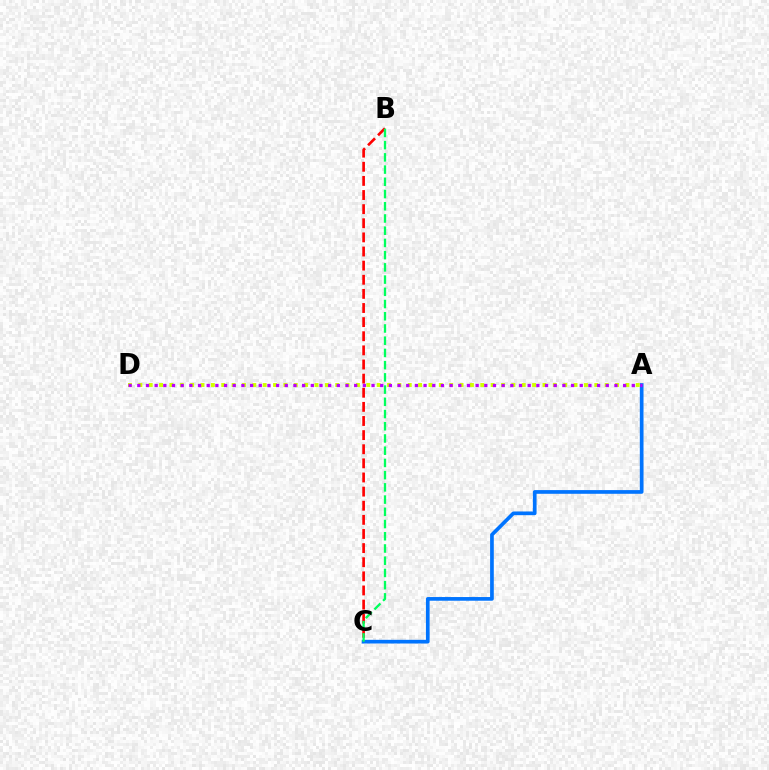{('A', 'C'): [{'color': '#0074ff', 'line_style': 'solid', 'thickness': 2.66}], ('B', 'C'): [{'color': '#ff0000', 'line_style': 'dashed', 'thickness': 1.92}, {'color': '#00ff5c', 'line_style': 'dashed', 'thickness': 1.66}], ('A', 'D'): [{'color': '#d1ff00', 'line_style': 'dotted', 'thickness': 2.82}, {'color': '#b900ff', 'line_style': 'dotted', 'thickness': 2.36}]}